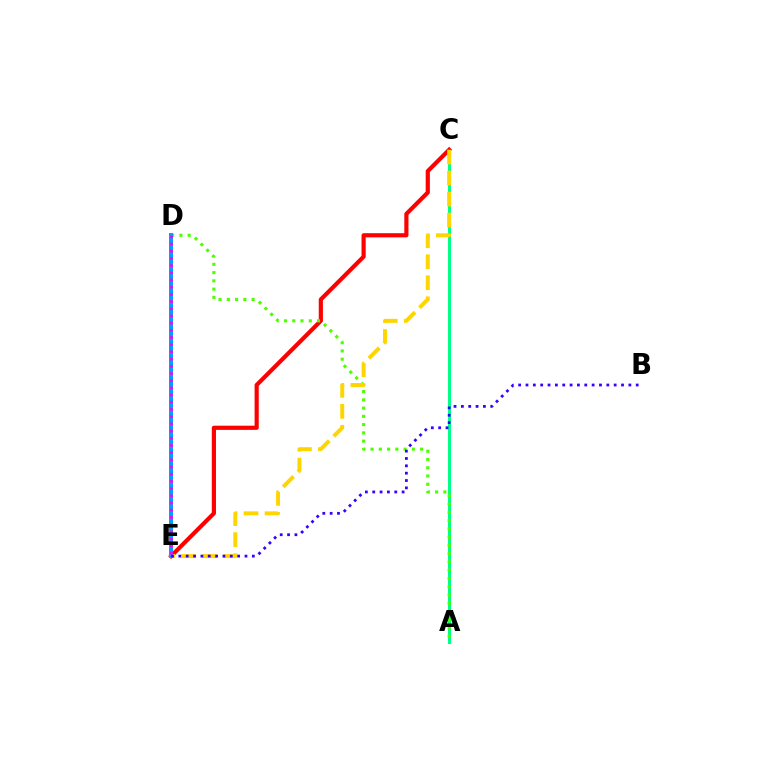{('A', 'C'): [{'color': '#00ff86', 'line_style': 'solid', 'thickness': 2.19}], ('C', 'E'): [{'color': '#ff0000', 'line_style': 'solid', 'thickness': 3.0}, {'color': '#ffd500', 'line_style': 'dashed', 'thickness': 2.85}], ('A', 'D'): [{'color': '#4fff00', 'line_style': 'dotted', 'thickness': 2.24}], ('D', 'E'): [{'color': '#009eff', 'line_style': 'solid', 'thickness': 2.86}, {'color': '#ff00ed', 'line_style': 'dotted', 'thickness': 1.95}], ('B', 'E'): [{'color': '#3700ff', 'line_style': 'dotted', 'thickness': 2.0}]}